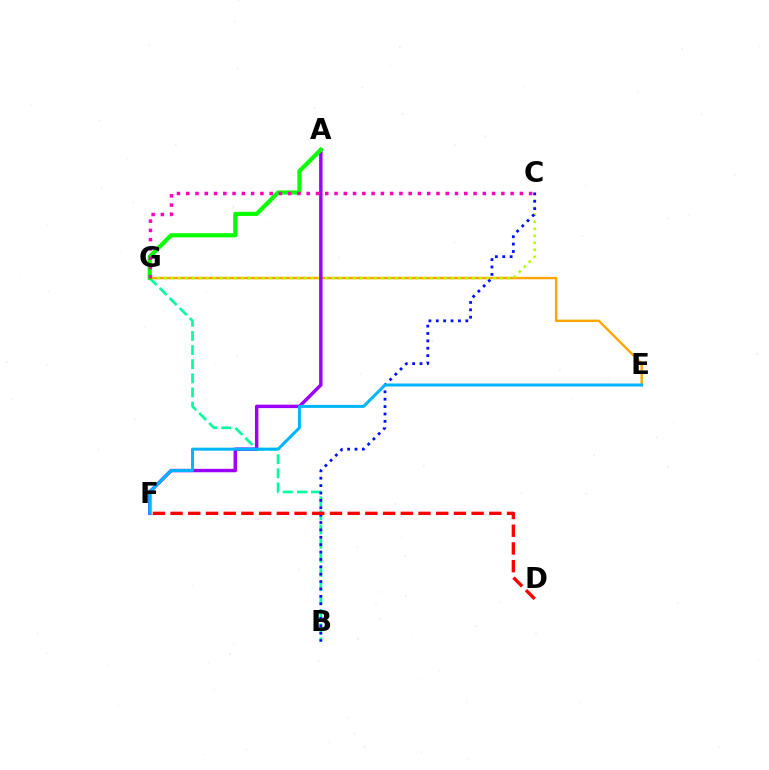{('B', 'G'): [{'color': '#00ff9d', 'line_style': 'dashed', 'thickness': 1.92}], ('E', 'G'): [{'color': '#ffa500', 'line_style': 'solid', 'thickness': 1.73}], ('C', 'G'): [{'color': '#b3ff00', 'line_style': 'dotted', 'thickness': 1.9}, {'color': '#ff00bd', 'line_style': 'dotted', 'thickness': 2.52}], ('A', 'F'): [{'color': '#9b00ff', 'line_style': 'solid', 'thickness': 2.48}], ('B', 'C'): [{'color': '#0010ff', 'line_style': 'dotted', 'thickness': 2.01}], ('D', 'F'): [{'color': '#ff0000', 'line_style': 'dashed', 'thickness': 2.41}], ('E', 'F'): [{'color': '#00b5ff', 'line_style': 'solid', 'thickness': 2.16}], ('A', 'G'): [{'color': '#08ff00', 'line_style': 'solid', 'thickness': 2.97}]}